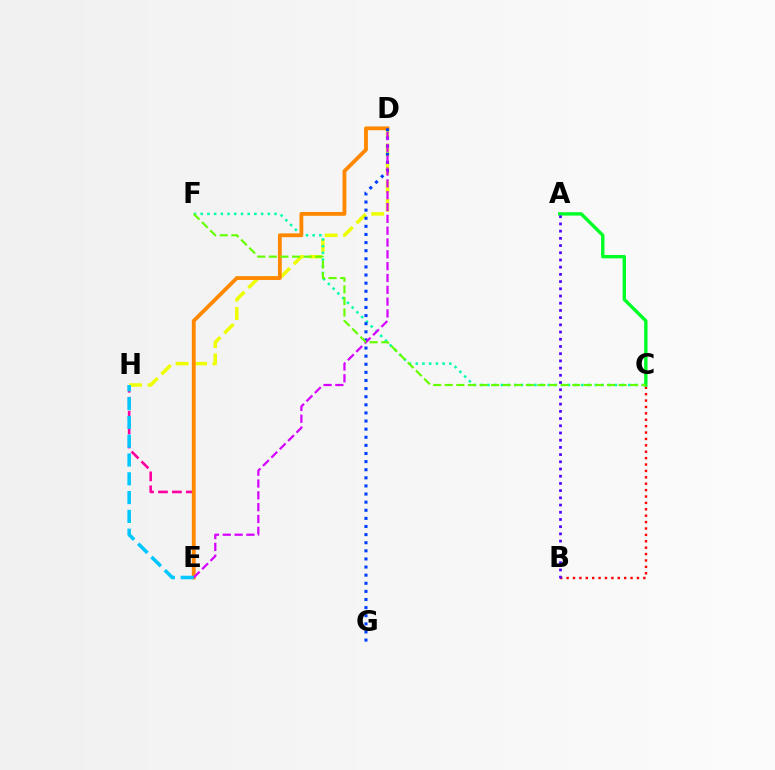{('E', 'H'): [{'color': '#ff00a0', 'line_style': 'dashed', 'thickness': 1.89}, {'color': '#00c7ff', 'line_style': 'dashed', 'thickness': 2.55}], ('D', 'H'): [{'color': '#eeff00', 'line_style': 'dashed', 'thickness': 2.5}], ('B', 'C'): [{'color': '#ff0000', 'line_style': 'dotted', 'thickness': 1.74}], ('C', 'F'): [{'color': '#00ffaf', 'line_style': 'dotted', 'thickness': 1.82}, {'color': '#66ff00', 'line_style': 'dashed', 'thickness': 1.57}], ('D', 'E'): [{'color': '#ff8800', 'line_style': 'solid', 'thickness': 2.75}, {'color': '#d600ff', 'line_style': 'dashed', 'thickness': 1.61}], ('A', 'C'): [{'color': '#00ff27', 'line_style': 'solid', 'thickness': 2.44}], ('D', 'G'): [{'color': '#003fff', 'line_style': 'dotted', 'thickness': 2.2}], ('A', 'B'): [{'color': '#4f00ff', 'line_style': 'dotted', 'thickness': 1.96}]}